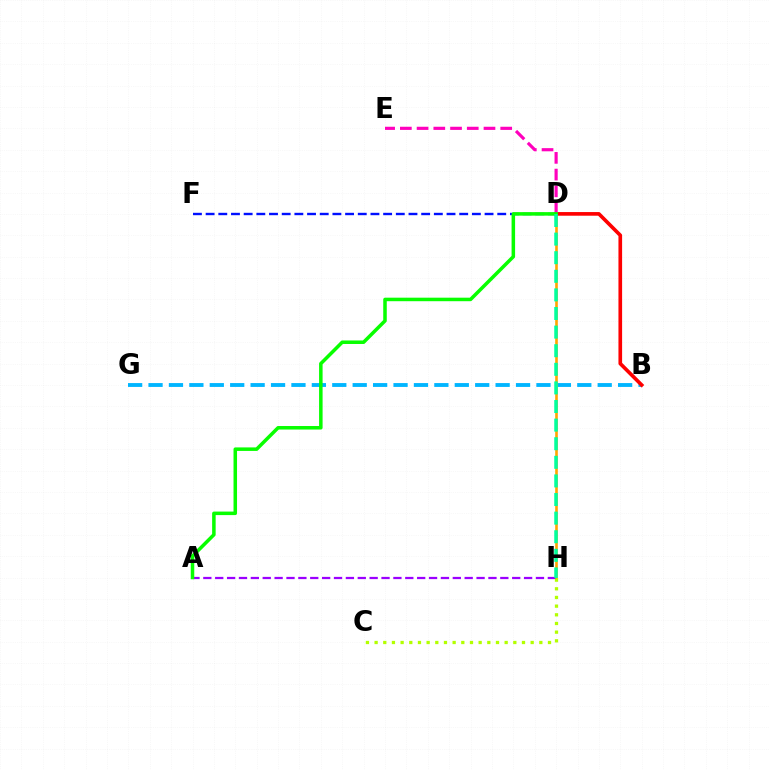{('B', 'G'): [{'color': '#00b5ff', 'line_style': 'dashed', 'thickness': 2.77}], ('D', 'H'): [{'color': '#ffa500', 'line_style': 'solid', 'thickness': 1.89}, {'color': '#00ff9d', 'line_style': 'dashed', 'thickness': 2.53}], ('B', 'D'): [{'color': '#ff0000', 'line_style': 'solid', 'thickness': 2.63}], ('D', 'F'): [{'color': '#0010ff', 'line_style': 'dashed', 'thickness': 1.72}], ('D', 'E'): [{'color': '#ff00bd', 'line_style': 'dashed', 'thickness': 2.27}], ('A', 'H'): [{'color': '#9b00ff', 'line_style': 'dashed', 'thickness': 1.61}], ('C', 'H'): [{'color': '#b3ff00', 'line_style': 'dotted', 'thickness': 2.36}], ('A', 'D'): [{'color': '#08ff00', 'line_style': 'solid', 'thickness': 2.54}]}